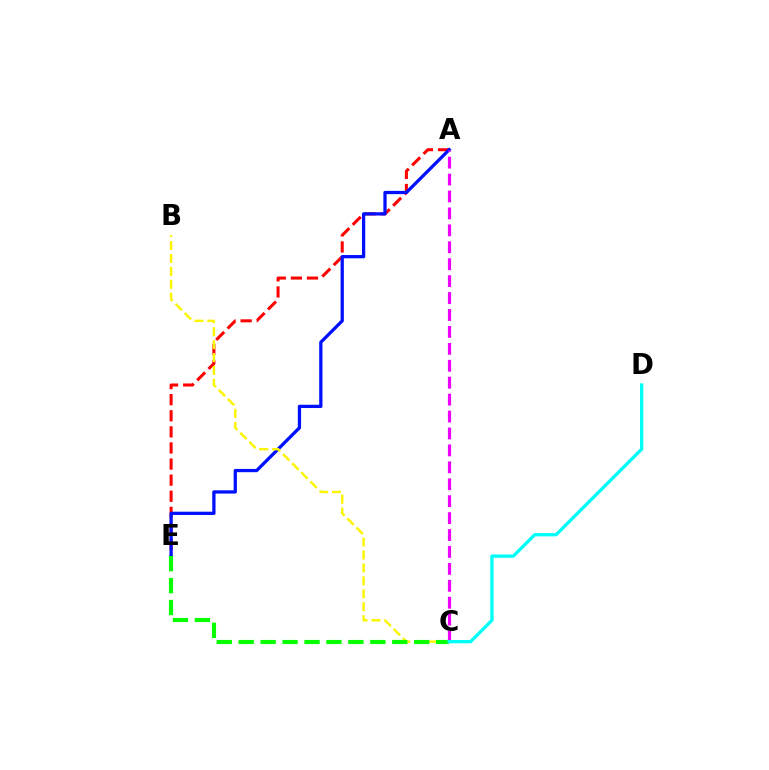{('A', 'E'): [{'color': '#ff0000', 'line_style': 'dashed', 'thickness': 2.19}, {'color': '#0010ff', 'line_style': 'solid', 'thickness': 2.35}], ('B', 'C'): [{'color': '#fcf500', 'line_style': 'dashed', 'thickness': 1.76}], ('C', 'E'): [{'color': '#08ff00', 'line_style': 'dashed', 'thickness': 2.98}], ('A', 'C'): [{'color': '#ee00ff', 'line_style': 'dashed', 'thickness': 2.3}], ('C', 'D'): [{'color': '#00fff6', 'line_style': 'solid', 'thickness': 2.37}]}